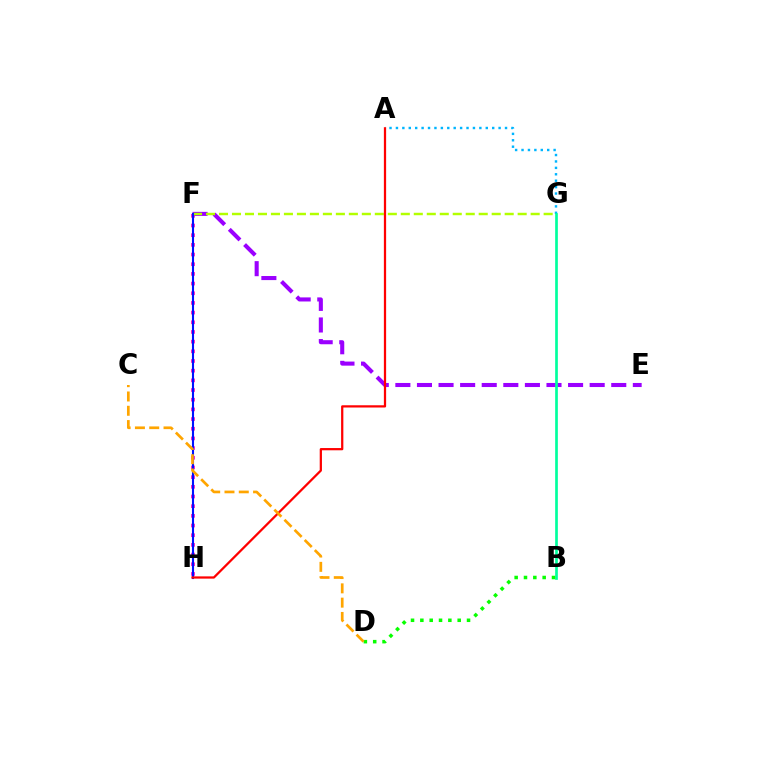{('E', 'F'): [{'color': '#9b00ff', 'line_style': 'dashed', 'thickness': 2.93}], ('A', 'G'): [{'color': '#00b5ff', 'line_style': 'dotted', 'thickness': 1.74}], ('F', 'H'): [{'color': '#ff00bd', 'line_style': 'dotted', 'thickness': 2.63}, {'color': '#0010ff', 'line_style': 'solid', 'thickness': 1.51}], ('B', 'G'): [{'color': '#00ff9d', 'line_style': 'solid', 'thickness': 1.93}], ('B', 'D'): [{'color': '#08ff00', 'line_style': 'dotted', 'thickness': 2.54}], ('F', 'G'): [{'color': '#b3ff00', 'line_style': 'dashed', 'thickness': 1.76}], ('A', 'H'): [{'color': '#ff0000', 'line_style': 'solid', 'thickness': 1.62}], ('C', 'D'): [{'color': '#ffa500', 'line_style': 'dashed', 'thickness': 1.94}]}